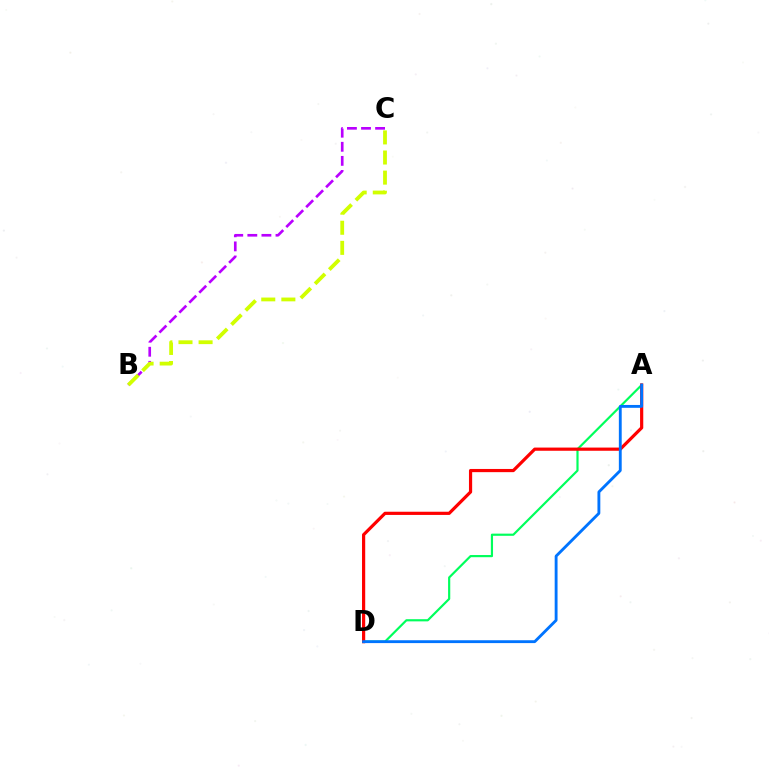{('B', 'C'): [{'color': '#b900ff', 'line_style': 'dashed', 'thickness': 1.91}, {'color': '#d1ff00', 'line_style': 'dashed', 'thickness': 2.73}], ('A', 'D'): [{'color': '#00ff5c', 'line_style': 'solid', 'thickness': 1.57}, {'color': '#ff0000', 'line_style': 'solid', 'thickness': 2.3}, {'color': '#0074ff', 'line_style': 'solid', 'thickness': 2.05}]}